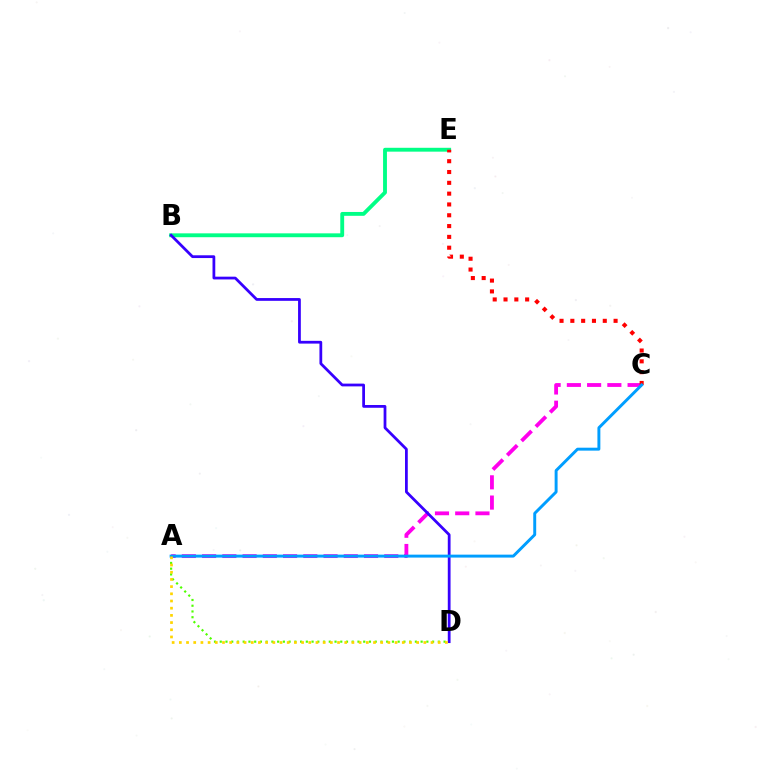{('A', 'C'): [{'color': '#ff00ed', 'line_style': 'dashed', 'thickness': 2.75}, {'color': '#009eff', 'line_style': 'solid', 'thickness': 2.12}], ('B', 'E'): [{'color': '#00ff86', 'line_style': 'solid', 'thickness': 2.78}], ('B', 'D'): [{'color': '#3700ff', 'line_style': 'solid', 'thickness': 1.99}], ('C', 'E'): [{'color': '#ff0000', 'line_style': 'dotted', 'thickness': 2.94}], ('A', 'D'): [{'color': '#4fff00', 'line_style': 'dotted', 'thickness': 1.56}, {'color': '#ffd500', 'line_style': 'dotted', 'thickness': 1.95}]}